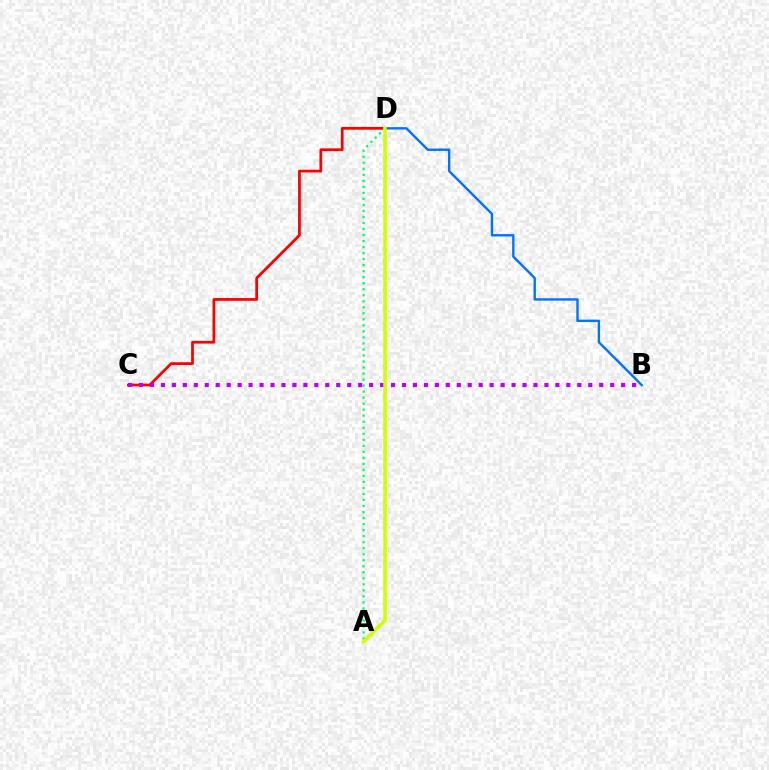{('C', 'D'): [{'color': '#ff0000', 'line_style': 'solid', 'thickness': 1.98}], ('B', 'D'): [{'color': '#0074ff', 'line_style': 'solid', 'thickness': 1.73}], ('A', 'D'): [{'color': '#00ff5c', 'line_style': 'dotted', 'thickness': 1.64}, {'color': '#d1ff00', 'line_style': 'solid', 'thickness': 2.57}], ('B', 'C'): [{'color': '#b900ff', 'line_style': 'dotted', 'thickness': 2.98}]}